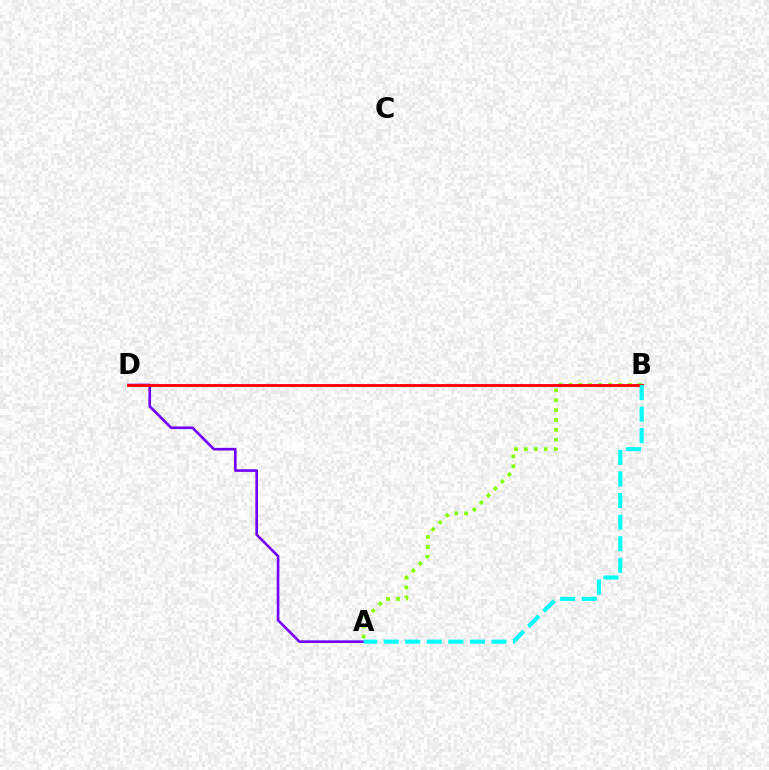{('A', 'D'): [{'color': '#7200ff', 'line_style': 'solid', 'thickness': 1.9}], ('A', 'B'): [{'color': '#84ff00', 'line_style': 'dotted', 'thickness': 2.69}, {'color': '#00fff6', 'line_style': 'dashed', 'thickness': 2.93}], ('B', 'D'): [{'color': '#ff0000', 'line_style': 'solid', 'thickness': 2.05}]}